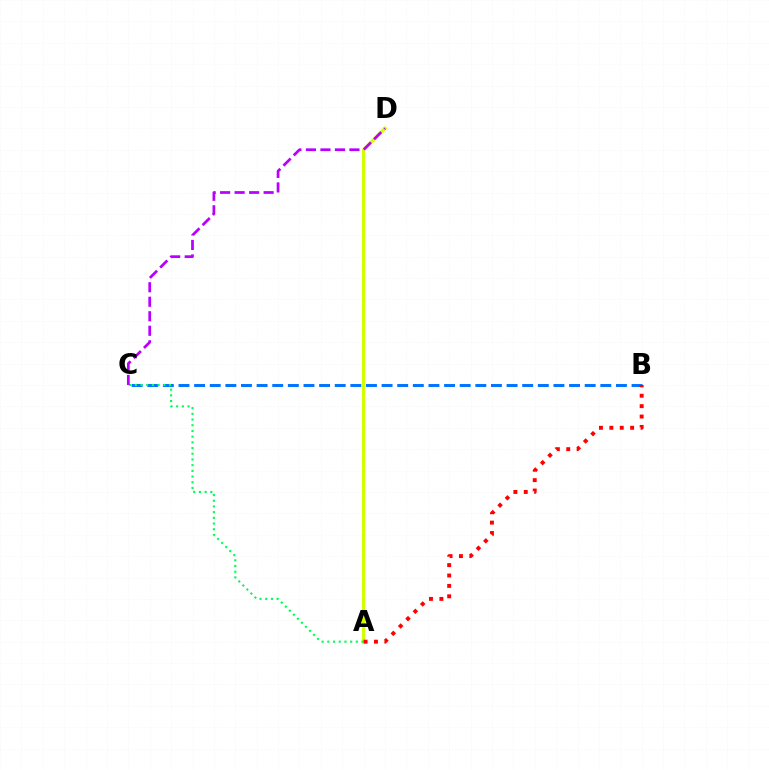{('B', 'C'): [{'color': '#0074ff', 'line_style': 'dashed', 'thickness': 2.12}], ('A', 'D'): [{'color': '#d1ff00', 'line_style': 'solid', 'thickness': 2.32}], ('A', 'C'): [{'color': '#00ff5c', 'line_style': 'dotted', 'thickness': 1.55}], ('A', 'B'): [{'color': '#ff0000', 'line_style': 'dotted', 'thickness': 2.82}], ('C', 'D'): [{'color': '#b900ff', 'line_style': 'dashed', 'thickness': 1.97}]}